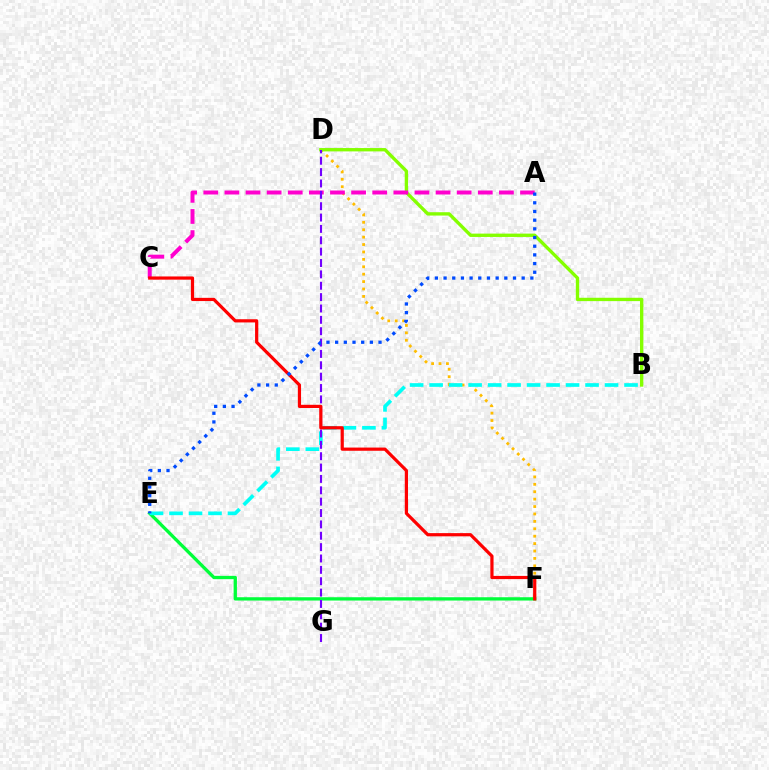{('E', 'F'): [{'color': '#00ff39', 'line_style': 'solid', 'thickness': 2.38}], ('D', 'F'): [{'color': '#ffbd00', 'line_style': 'dotted', 'thickness': 2.01}], ('B', 'E'): [{'color': '#00fff6', 'line_style': 'dashed', 'thickness': 2.65}], ('B', 'D'): [{'color': '#84ff00', 'line_style': 'solid', 'thickness': 2.41}], ('A', 'C'): [{'color': '#ff00cf', 'line_style': 'dashed', 'thickness': 2.87}], ('D', 'G'): [{'color': '#7200ff', 'line_style': 'dashed', 'thickness': 1.54}], ('C', 'F'): [{'color': '#ff0000', 'line_style': 'solid', 'thickness': 2.31}], ('A', 'E'): [{'color': '#004bff', 'line_style': 'dotted', 'thickness': 2.36}]}